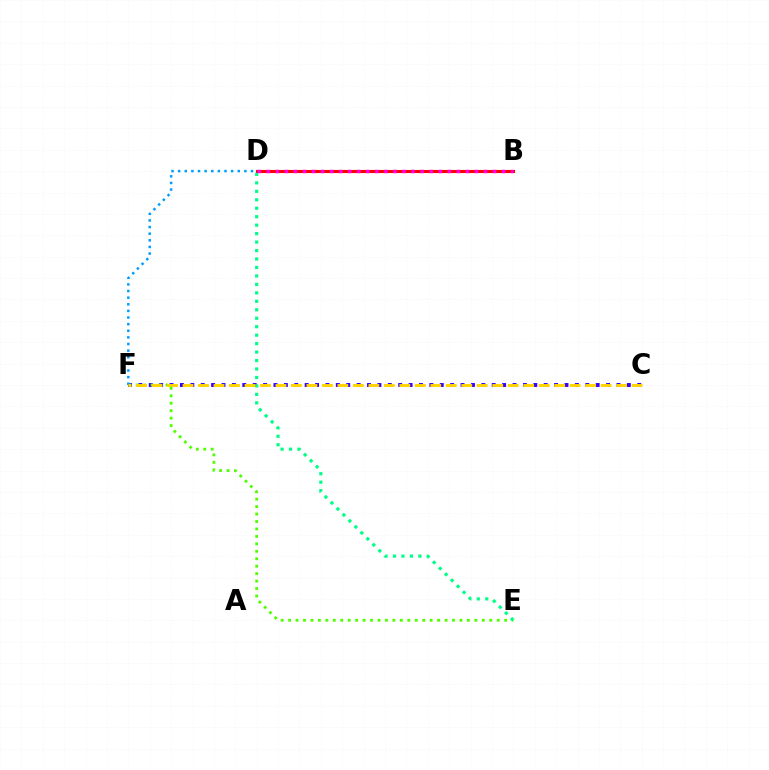{('B', 'D'): [{'color': '#ff0000', 'line_style': 'solid', 'thickness': 2.23}, {'color': '#ff00ed', 'line_style': 'dotted', 'thickness': 2.46}], ('C', 'F'): [{'color': '#3700ff', 'line_style': 'dotted', 'thickness': 2.82}, {'color': '#ffd500', 'line_style': 'dashed', 'thickness': 2.1}], ('E', 'F'): [{'color': '#4fff00', 'line_style': 'dotted', 'thickness': 2.02}], ('D', 'F'): [{'color': '#009eff', 'line_style': 'dotted', 'thickness': 1.8}], ('D', 'E'): [{'color': '#00ff86', 'line_style': 'dotted', 'thickness': 2.3}]}